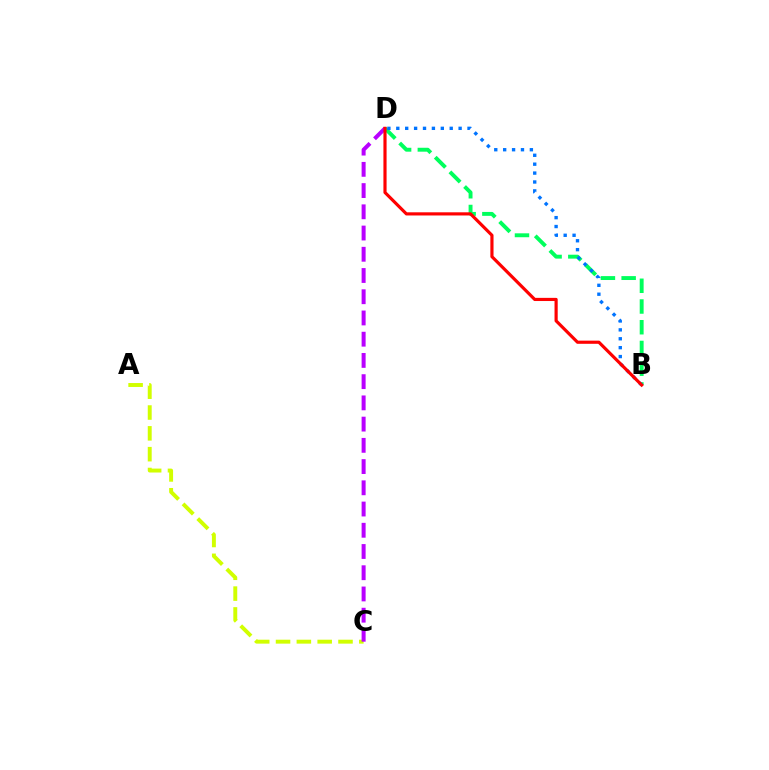{('A', 'C'): [{'color': '#d1ff00', 'line_style': 'dashed', 'thickness': 2.83}], ('B', 'D'): [{'color': '#00ff5c', 'line_style': 'dashed', 'thickness': 2.82}, {'color': '#0074ff', 'line_style': 'dotted', 'thickness': 2.42}, {'color': '#ff0000', 'line_style': 'solid', 'thickness': 2.28}], ('C', 'D'): [{'color': '#b900ff', 'line_style': 'dashed', 'thickness': 2.88}]}